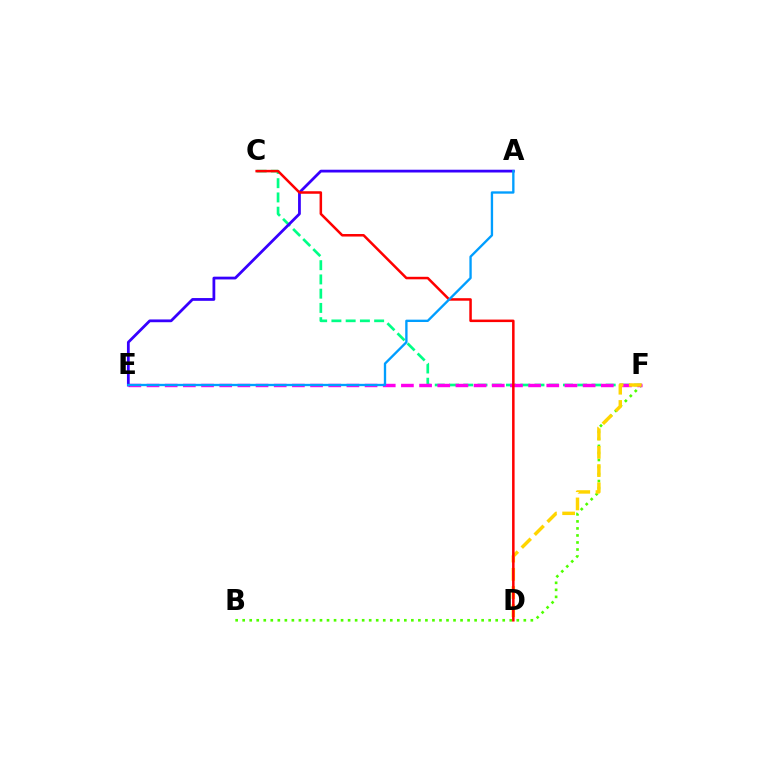{('B', 'F'): [{'color': '#4fff00', 'line_style': 'dotted', 'thickness': 1.91}], ('C', 'F'): [{'color': '#00ff86', 'line_style': 'dashed', 'thickness': 1.94}], ('E', 'F'): [{'color': '#ff00ed', 'line_style': 'dashed', 'thickness': 2.47}], ('D', 'F'): [{'color': '#ffd500', 'line_style': 'dashed', 'thickness': 2.48}], ('A', 'E'): [{'color': '#3700ff', 'line_style': 'solid', 'thickness': 2.0}, {'color': '#009eff', 'line_style': 'solid', 'thickness': 1.69}], ('C', 'D'): [{'color': '#ff0000', 'line_style': 'solid', 'thickness': 1.81}]}